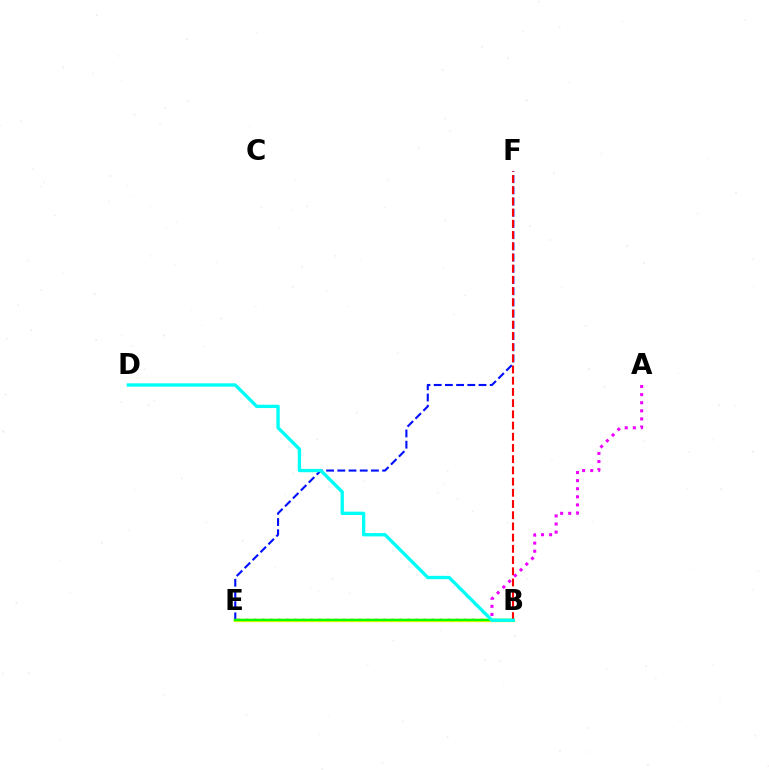{('A', 'E'): [{'color': '#ee00ff', 'line_style': 'dotted', 'thickness': 2.2}], ('B', 'E'): [{'color': '#fcf500', 'line_style': 'solid', 'thickness': 2.41}, {'color': '#08ff00', 'line_style': 'solid', 'thickness': 1.76}], ('E', 'F'): [{'color': '#0010ff', 'line_style': 'dashed', 'thickness': 1.52}], ('B', 'F'): [{'color': '#ff0000', 'line_style': 'dashed', 'thickness': 1.52}], ('B', 'D'): [{'color': '#00fff6', 'line_style': 'solid', 'thickness': 2.4}]}